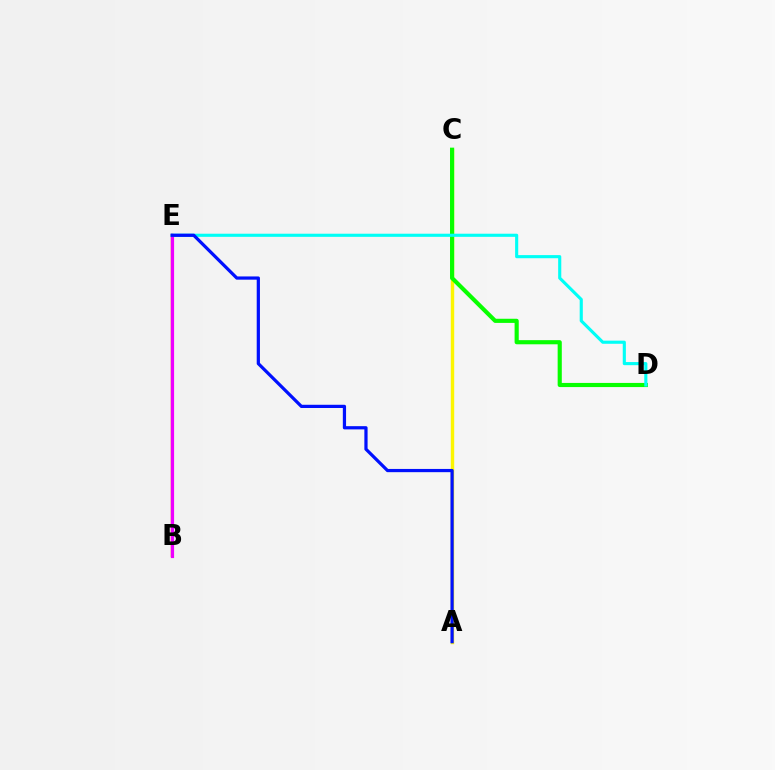{('B', 'E'): [{'color': '#ff0000', 'line_style': 'solid', 'thickness': 1.7}, {'color': '#ee00ff', 'line_style': 'solid', 'thickness': 2.29}], ('A', 'C'): [{'color': '#fcf500', 'line_style': 'solid', 'thickness': 2.46}], ('C', 'D'): [{'color': '#08ff00', 'line_style': 'solid', 'thickness': 2.98}], ('D', 'E'): [{'color': '#00fff6', 'line_style': 'solid', 'thickness': 2.25}], ('A', 'E'): [{'color': '#0010ff', 'line_style': 'solid', 'thickness': 2.32}]}